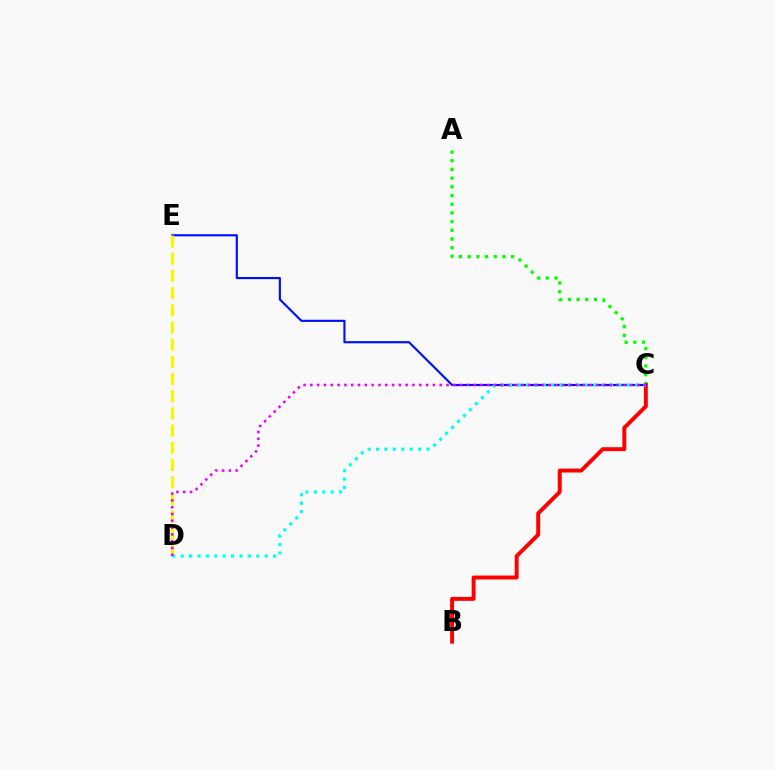{('A', 'C'): [{'color': '#08ff00', 'line_style': 'dotted', 'thickness': 2.36}], ('B', 'C'): [{'color': '#ff0000', 'line_style': 'solid', 'thickness': 2.83}], ('C', 'E'): [{'color': '#0010ff', 'line_style': 'solid', 'thickness': 1.55}], ('D', 'E'): [{'color': '#fcf500', 'line_style': 'dashed', 'thickness': 2.34}], ('C', 'D'): [{'color': '#00fff6', 'line_style': 'dotted', 'thickness': 2.28}, {'color': '#ee00ff', 'line_style': 'dotted', 'thickness': 1.85}]}